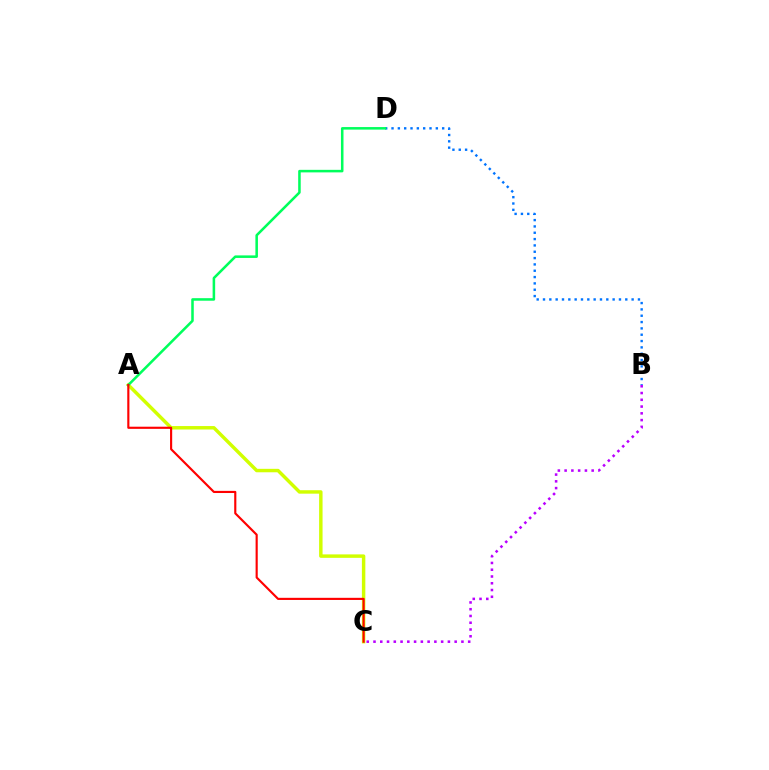{('B', 'D'): [{'color': '#0074ff', 'line_style': 'dotted', 'thickness': 1.72}], ('A', 'C'): [{'color': '#d1ff00', 'line_style': 'solid', 'thickness': 2.48}, {'color': '#ff0000', 'line_style': 'solid', 'thickness': 1.54}], ('B', 'C'): [{'color': '#b900ff', 'line_style': 'dotted', 'thickness': 1.84}], ('A', 'D'): [{'color': '#00ff5c', 'line_style': 'solid', 'thickness': 1.83}]}